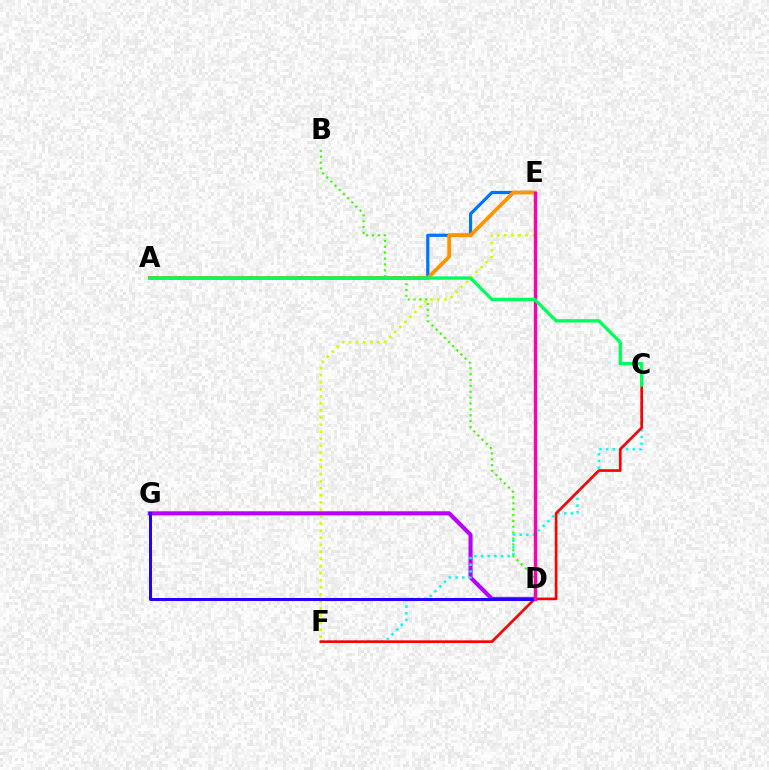{('E', 'F'): [{'color': '#d1ff00', 'line_style': 'dotted', 'thickness': 1.92}], ('A', 'E'): [{'color': '#0074ff', 'line_style': 'solid', 'thickness': 2.29}, {'color': '#ff9400', 'line_style': 'solid', 'thickness': 2.69}], ('D', 'G'): [{'color': '#b900ff', 'line_style': 'solid', 'thickness': 2.96}, {'color': '#2500ff', 'line_style': 'solid', 'thickness': 2.17}], ('B', 'D'): [{'color': '#3dff00', 'line_style': 'dotted', 'thickness': 1.6}], ('C', 'F'): [{'color': '#00fff6', 'line_style': 'dotted', 'thickness': 1.81}, {'color': '#ff0000', 'line_style': 'solid', 'thickness': 1.91}], ('D', 'E'): [{'color': '#ff00ac', 'line_style': 'solid', 'thickness': 2.42}], ('A', 'C'): [{'color': '#00ff5c', 'line_style': 'solid', 'thickness': 2.38}]}